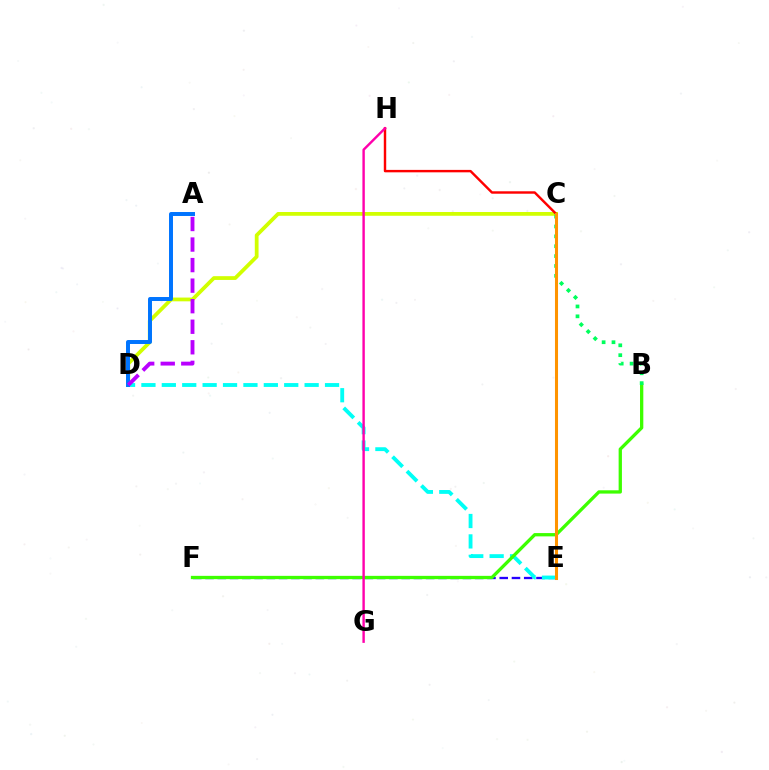{('E', 'F'): [{'color': '#2500ff', 'line_style': 'dashed', 'thickness': 1.67}], ('C', 'D'): [{'color': '#d1ff00', 'line_style': 'solid', 'thickness': 2.71}], ('C', 'H'): [{'color': '#ff0000', 'line_style': 'solid', 'thickness': 1.75}], ('D', 'E'): [{'color': '#00fff6', 'line_style': 'dashed', 'thickness': 2.77}], ('B', 'F'): [{'color': '#3dff00', 'line_style': 'solid', 'thickness': 2.38}], ('B', 'C'): [{'color': '#00ff5c', 'line_style': 'dotted', 'thickness': 2.68}], ('G', 'H'): [{'color': '#ff00ac', 'line_style': 'solid', 'thickness': 1.74}], ('C', 'E'): [{'color': '#ff9400', 'line_style': 'solid', 'thickness': 2.2}], ('A', 'D'): [{'color': '#0074ff', 'line_style': 'solid', 'thickness': 2.86}, {'color': '#b900ff', 'line_style': 'dashed', 'thickness': 2.79}]}